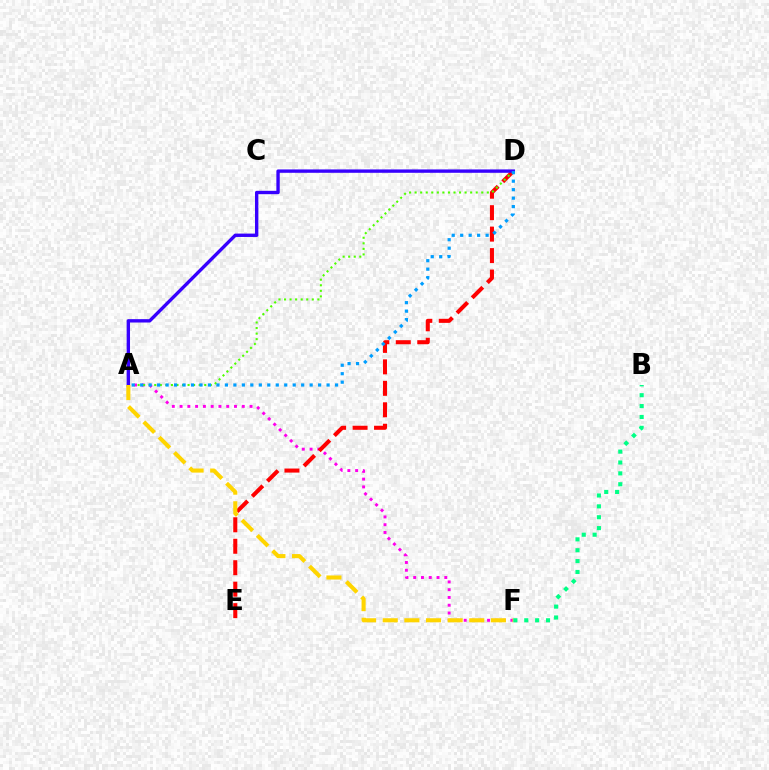{('A', 'F'): [{'color': '#ff00ed', 'line_style': 'dotted', 'thickness': 2.11}, {'color': '#ffd500', 'line_style': 'dashed', 'thickness': 2.94}], ('D', 'E'): [{'color': '#ff0000', 'line_style': 'dashed', 'thickness': 2.92}], ('A', 'D'): [{'color': '#4fff00', 'line_style': 'dotted', 'thickness': 1.51}, {'color': '#3700ff', 'line_style': 'solid', 'thickness': 2.42}, {'color': '#009eff', 'line_style': 'dotted', 'thickness': 2.3}], ('B', 'F'): [{'color': '#00ff86', 'line_style': 'dotted', 'thickness': 2.96}]}